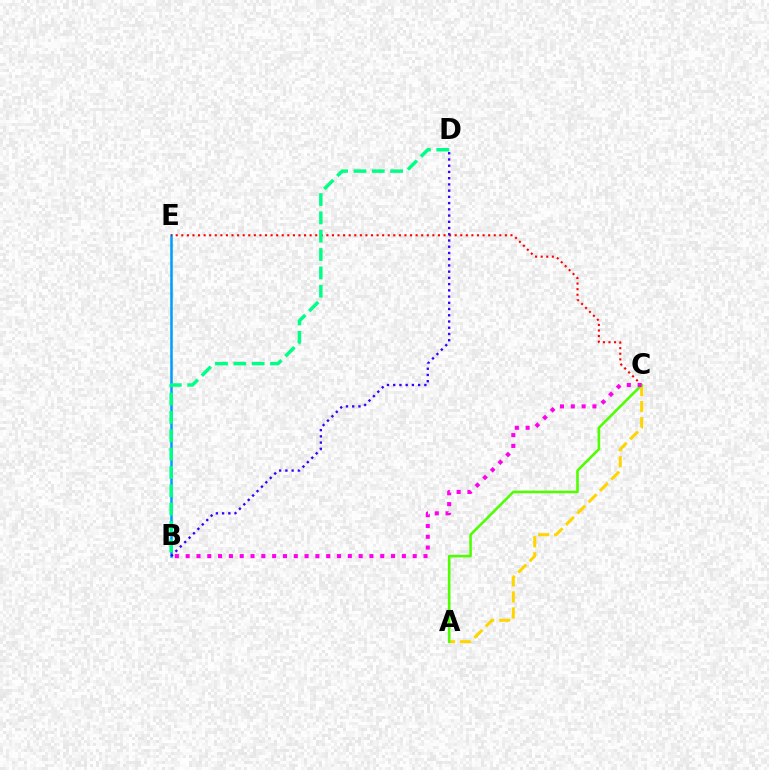{('A', 'C'): [{'color': '#ffd500', 'line_style': 'dashed', 'thickness': 2.17}, {'color': '#4fff00', 'line_style': 'solid', 'thickness': 1.86}], ('B', 'E'): [{'color': '#009eff', 'line_style': 'solid', 'thickness': 1.83}], ('C', 'E'): [{'color': '#ff0000', 'line_style': 'dotted', 'thickness': 1.52}], ('B', 'D'): [{'color': '#3700ff', 'line_style': 'dotted', 'thickness': 1.69}, {'color': '#00ff86', 'line_style': 'dashed', 'thickness': 2.49}], ('B', 'C'): [{'color': '#ff00ed', 'line_style': 'dotted', 'thickness': 2.94}]}